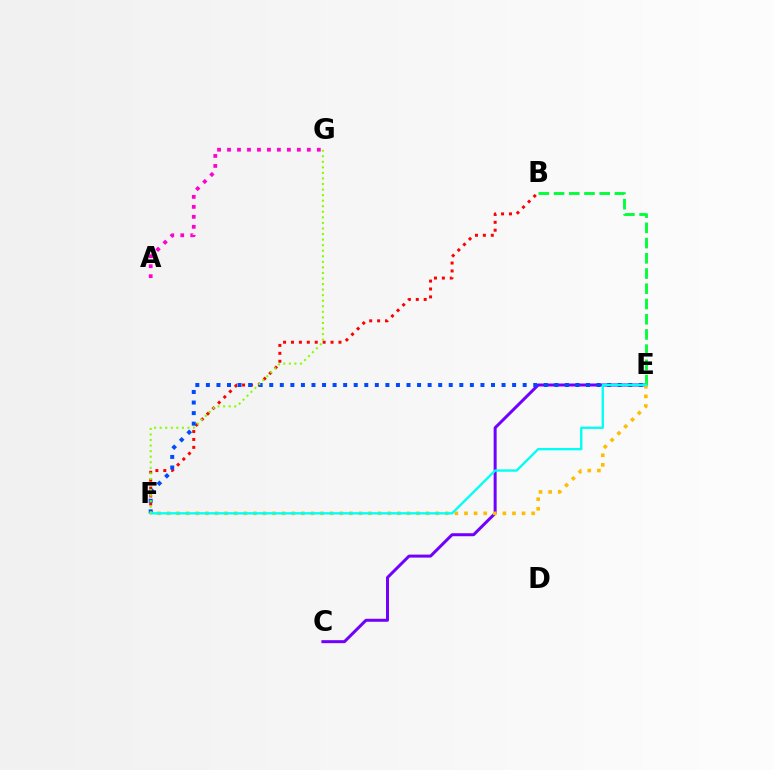{('B', 'F'): [{'color': '#ff0000', 'line_style': 'dotted', 'thickness': 2.15}], ('A', 'G'): [{'color': '#ff00cf', 'line_style': 'dotted', 'thickness': 2.71}], ('C', 'E'): [{'color': '#7200ff', 'line_style': 'solid', 'thickness': 2.16}], ('B', 'E'): [{'color': '#00ff39', 'line_style': 'dashed', 'thickness': 2.07}], ('E', 'F'): [{'color': '#004bff', 'line_style': 'dotted', 'thickness': 2.87}, {'color': '#ffbd00', 'line_style': 'dotted', 'thickness': 2.61}, {'color': '#00fff6', 'line_style': 'solid', 'thickness': 1.69}], ('F', 'G'): [{'color': '#84ff00', 'line_style': 'dotted', 'thickness': 1.51}]}